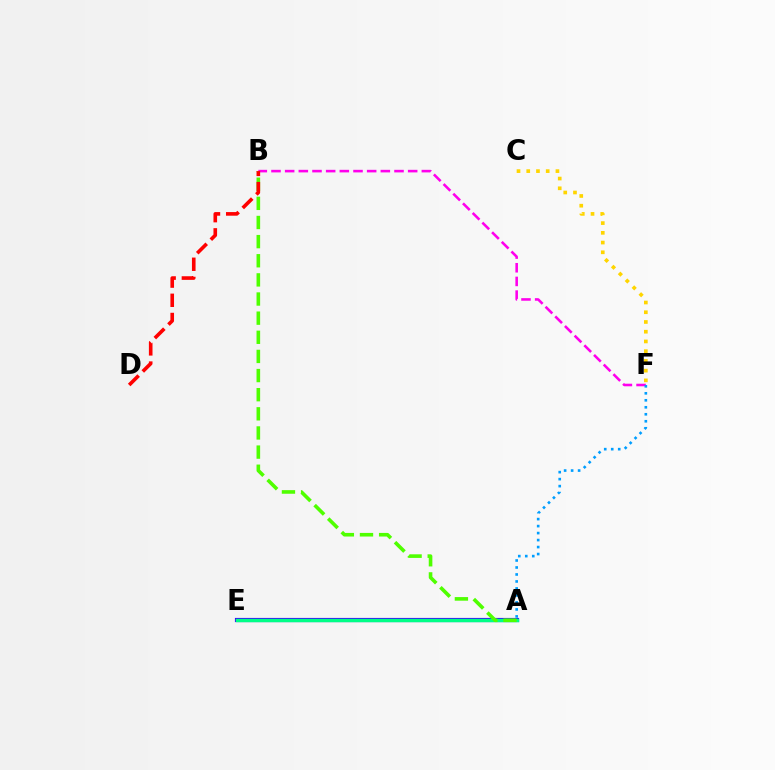{('B', 'F'): [{'color': '#ff00ed', 'line_style': 'dashed', 'thickness': 1.86}], ('C', 'F'): [{'color': '#ffd500', 'line_style': 'dotted', 'thickness': 2.64}], ('A', 'E'): [{'color': '#3700ff', 'line_style': 'solid', 'thickness': 2.99}, {'color': '#00ff86', 'line_style': 'solid', 'thickness': 2.49}], ('A', 'F'): [{'color': '#009eff', 'line_style': 'dotted', 'thickness': 1.9}], ('A', 'B'): [{'color': '#4fff00', 'line_style': 'dashed', 'thickness': 2.6}], ('B', 'D'): [{'color': '#ff0000', 'line_style': 'dashed', 'thickness': 2.61}]}